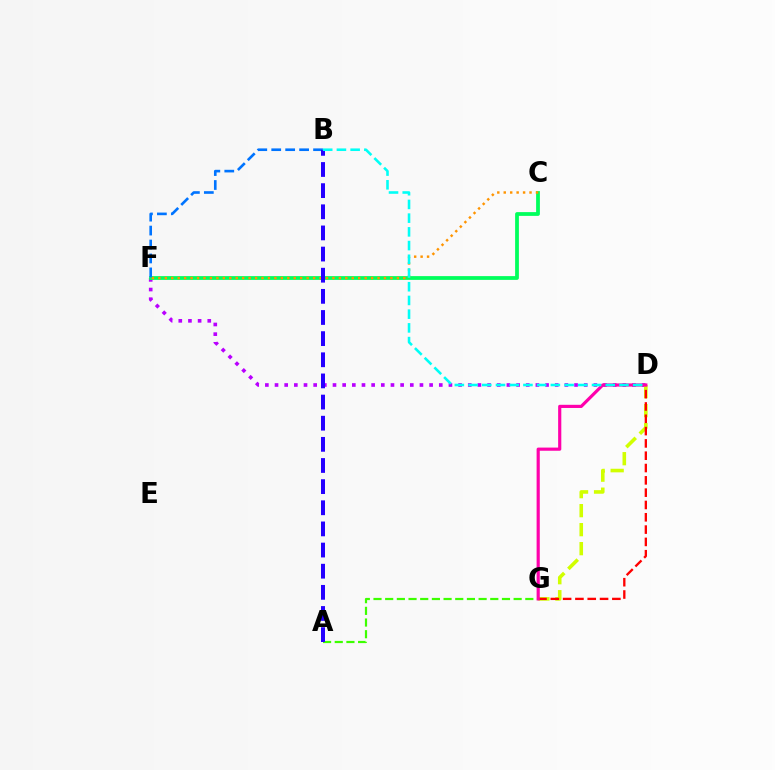{('D', 'F'): [{'color': '#b900ff', 'line_style': 'dotted', 'thickness': 2.63}], ('A', 'G'): [{'color': '#3dff00', 'line_style': 'dashed', 'thickness': 1.59}], ('D', 'G'): [{'color': '#d1ff00', 'line_style': 'dashed', 'thickness': 2.58}, {'color': '#ff0000', 'line_style': 'dashed', 'thickness': 1.67}, {'color': '#ff00ac', 'line_style': 'solid', 'thickness': 2.28}], ('C', 'F'): [{'color': '#00ff5c', 'line_style': 'solid', 'thickness': 2.72}, {'color': '#ff9400', 'line_style': 'dotted', 'thickness': 1.75}], ('B', 'F'): [{'color': '#0074ff', 'line_style': 'dashed', 'thickness': 1.89}], ('A', 'B'): [{'color': '#2500ff', 'line_style': 'dashed', 'thickness': 2.87}], ('B', 'D'): [{'color': '#00fff6', 'line_style': 'dashed', 'thickness': 1.86}]}